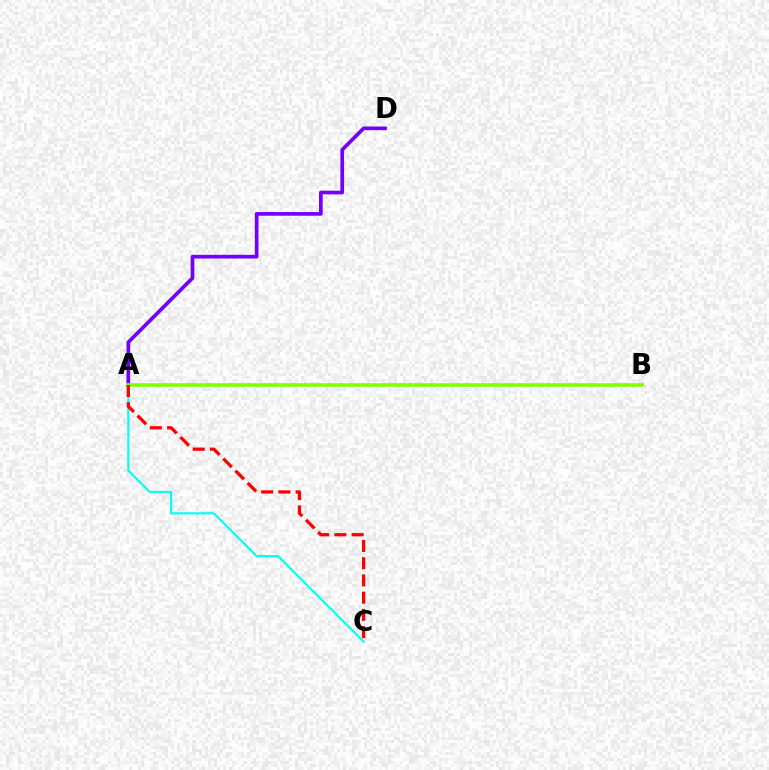{('A', 'D'): [{'color': '#7200ff', 'line_style': 'solid', 'thickness': 2.66}], ('A', 'C'): [{'color': '#00fff6', 'line_style': 'solid', 'thickness': 1.54}, {'color': '#ff0000', 'line_style': 'dashed', 'thickness': 2.34}], ('A', 'B'): [{'color': '#84ff00', 'line_style': 'solid', 'thickness': 2.62}]}